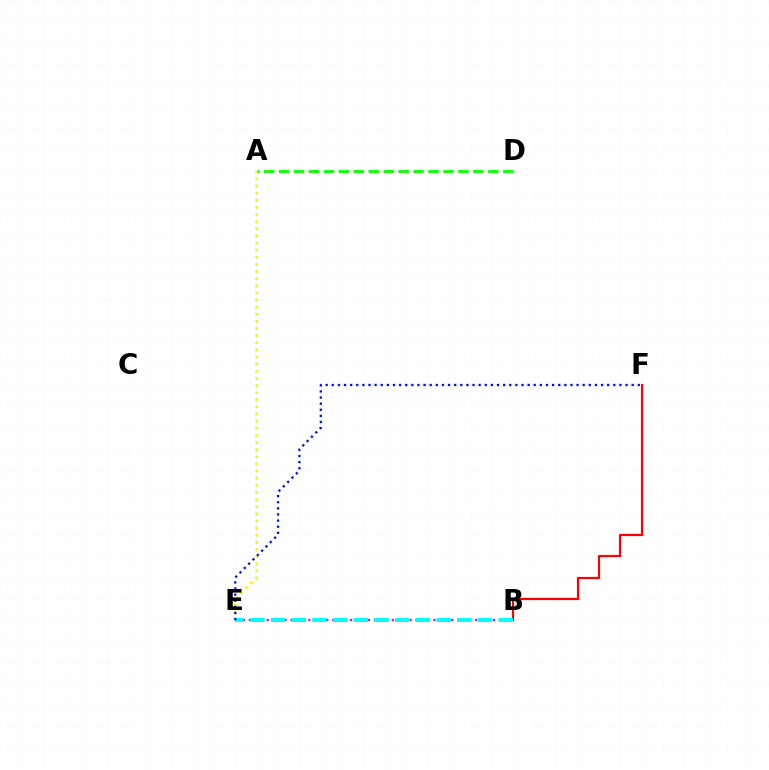{('A', 'E'): [{'color': '#fcf500', 'line_style': 'dotted', 'thickness': 1.94}], ('A', 'D'): [{'color': '#08ff00', 'line_style': 'dashed', 'thickness': 2.03}], ('B', 'E'): [{'color': '#ee00ff', 'line_style': 'dotted', 'thickness': 1.62}, {'color': '#00fff6', 'line_style': 'dashed', 'thickness': 2.81}], ('B', 'F'): [{'color': '#ff0000', 'line_style': 'solid', 'thickness': 1.58}], ('E', 'F'): [{'color': '#0010ff', 'line_style': 'dotted', 'thickness': 1.66}]}